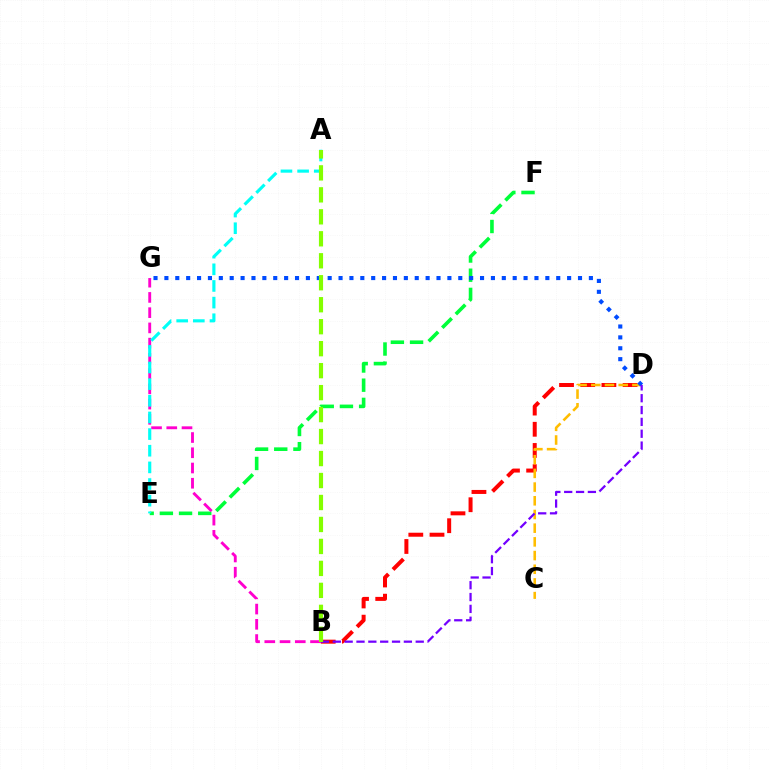{('E', 'F'): [{'color': '#00ff39', 'line_style': 'dashed', 'thickness': 2.61}], ('B', 'G'): [{'color': '#ff00cf', 'line_style': 'dashed', 'thickness': 2.07}], ('B', 'D'): [{'color': '#ff0000', 'line_style': 'dashed', 'thickness': 2.88}, {'color': '#7200ff', 'line_style': 'dashed', 'thickness': 1.61}], ('A', 'E'): [{'color': '#00fff6', 'line_style': 'dashed', 'thickness': 2.26}], ('C', 'D'): [{'color': '#ffbd00', 'line_style': 'dashed', 'thickness': 1.86}], ('D', 'G'): [{'color': '#004bff', 'line_style': 'dotted', 'thickness': 2.96}], ('A', 'B'): [{'color': '#84ff00', 'line_style': 'dashed', 'thickness': 2.99}]}